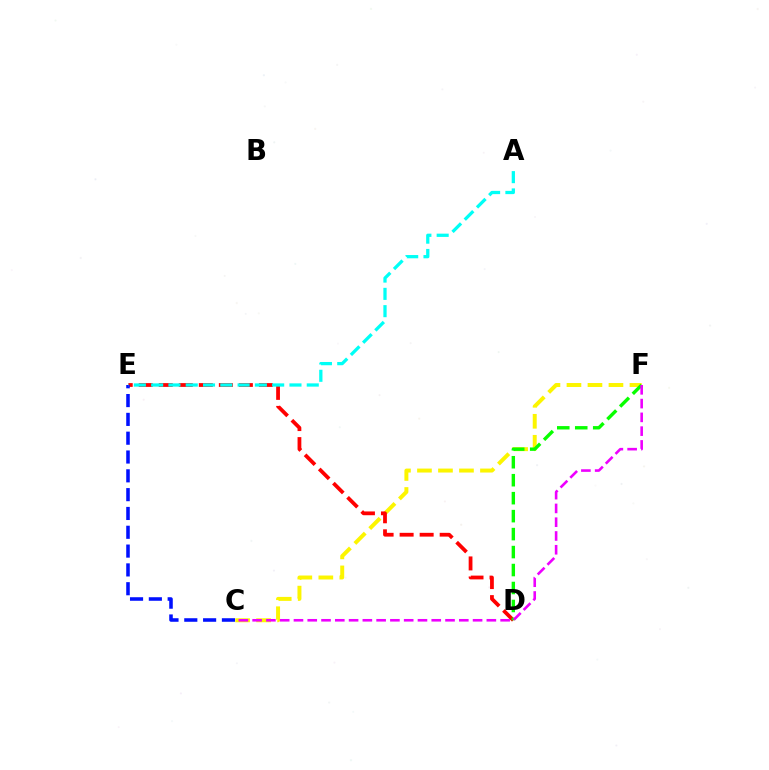{('C', 'F'): [{'color': '#fcf500', 'line_style': 'dashed', 'thickness': 2.85}, {'color': '#ee00ff', 'line_style': 'dashed', 'thickness': 1.87}], ('D', 'E'): [{'color': '#ff0000', 'line_style': 'dashed', 'thickness': 2.72}], ('C', 'E'): [{'color': '#0010ff', 'line_style': 'dashed', 'thickness': 2.56}], ('A', 'E'): [{'color': '#00fff6', 'line_style': 'dashed', 'thickness': 2.35}], ('D', 'F'): [{'color': '#08ff00', 'line_style': 'dashed', 'thickness': 2.44}]}